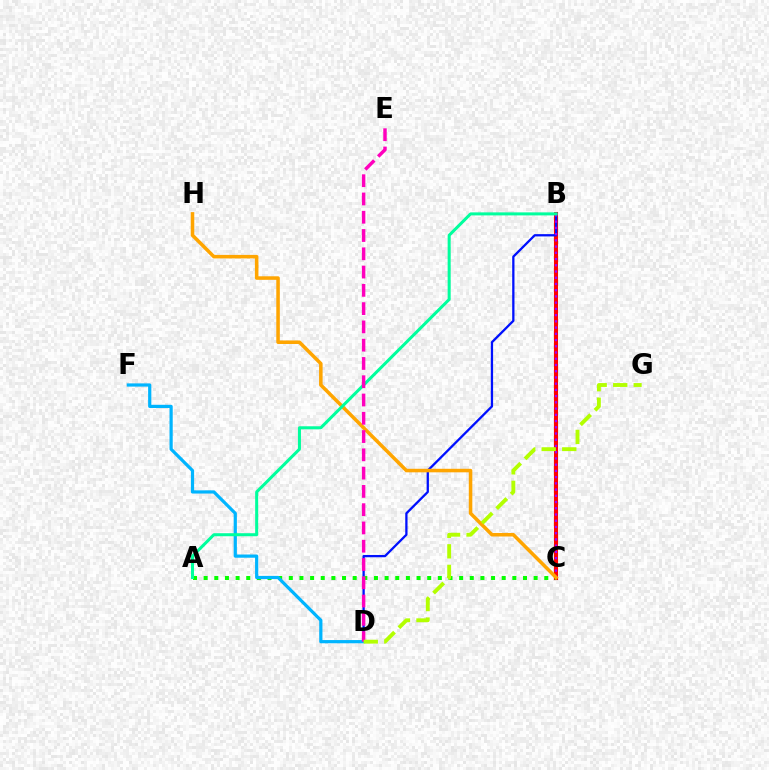{('B', 'C'): [{'color': '#ff0000', 'line_style': 'solid', 'thickness': 2.95}, {'color': '#9b00ff', 'line_style': 'dotted', 'thickness': 1.69}], ('B', 'D'): [{'color': '#0010ff', 'line_style': 'solid', 'thickness': 1.65}], ('A', 'C'): [{'color': '#08ff00', 'line_style': 'dotted', 'thickness': 2.89}], ('C', 'H'): [{'color': '#ffa500', 'line_style': 'solid', 'thickness': 2.54}], ('D', 'F'): [{'color': '#00b5ff', 'line_style': 'solid', 'thickness': 2.31}], ('A', 'B'): [{'color': '#00ff9d', 'line_style': 'solid', 'thickness': 2.18}], ('D', 'E'): [{'color': '#ff00bd', 'line_style': 'dashed', 'thickness': 2.48}], ('D', 'G'): [{'color': '#b3ff00', 'line_style': 'dashed', 'thickness': 2.79}]}